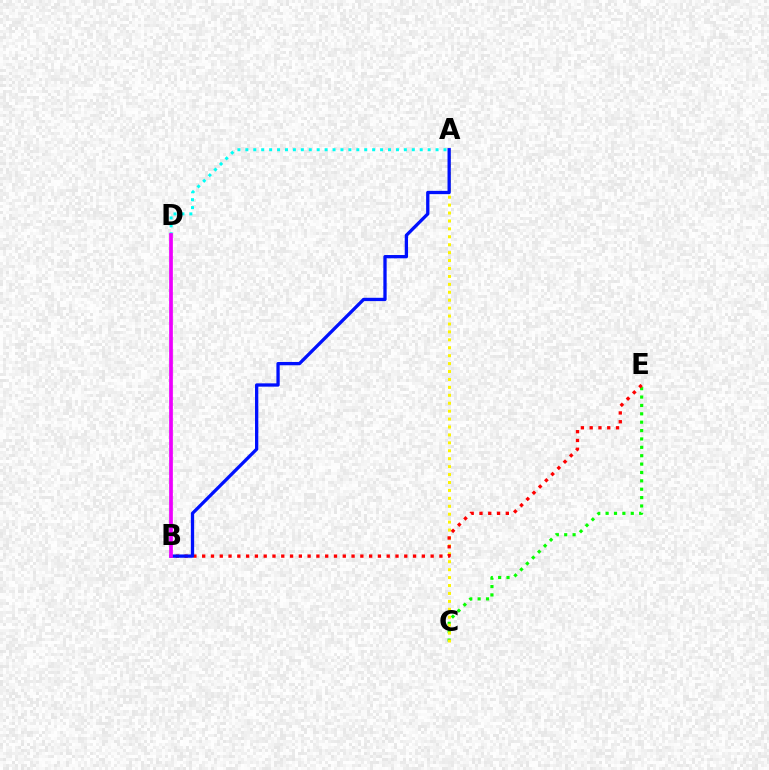{('C', 'E'): [{'color': '#08ff00', 'line_style': 'dotted', 'thickness': 2.28}], ('A', 'C'): [{'color': '#fcf500', 'line_style': 'dotted', 'thickness': 2.15}], ('B', 'E'): [{'color': '#ff0000', 'line_style': 'dotted', 'thickness': 2.39}], ('A', 'B'): [{'color': '#0010ff', 'line_style': 'solid', 'thickness': 2.37}], ('A', 'D'): [{'color': '#00fff6', 'line_style': 'dotted', 'thickness': 2.15}], ('B', 'D'): [{'color': '#ee00ff', 'line_style': 'solid', 'thickness': 2.68}]}